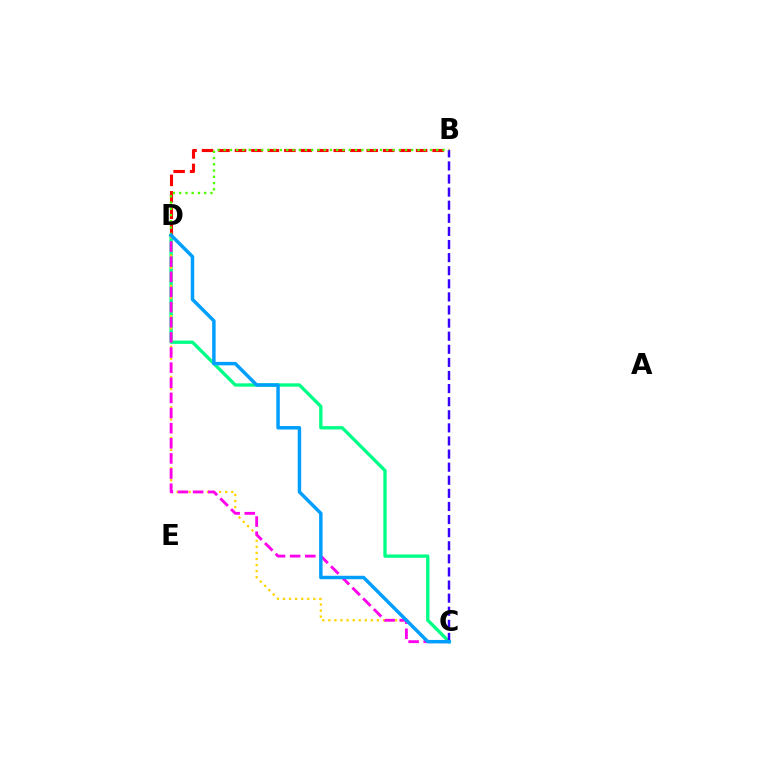{('C', 'D'): [{'color': '#00ff86', 'line_style': 'solid', 'thickness': 2.4}, {'color': '#ffd500', 'line_style': 'dotted', 'thickness': 1.65}, {'color': '#ff00ed', 'line_style': 'dashed', 'thickness': 2.06}, {'color': '#009eff', 'line_style': 'solid', 'thickness': 2.49}], ('B', 'D'): [{'color': '#ff0000', 'line_style': 'dashed', 'thickness': 2.24}, {'color': '#4fff00', 'line_style': 'dotted', 'thickness': 1.7}], ('B', 'C'): [{'color': '#3700ff', 'line_style': 'dashed', 'thickness': 1.78}]}